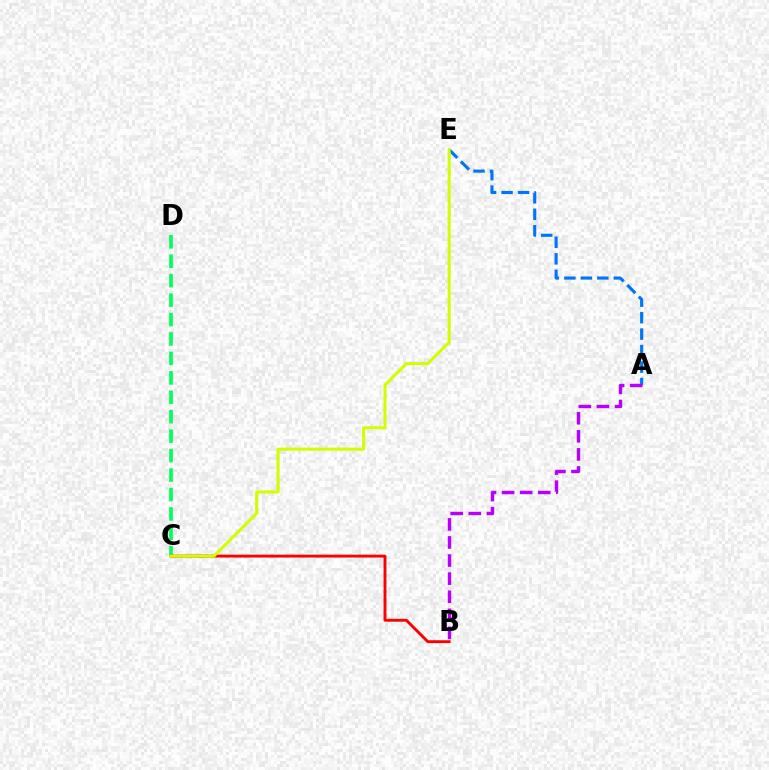{('C', 'D'): [{'color': '#00ff5c', 'line_style': 'dashed', 'thickness': 2.64}], ('A', 'E'): [{'color': '#0074ff', 'line_style': 'dashed', 'thickness': 2.24}], ('B', 'C'): [{'color': '#ff0000', 'line_style': 'solid', 'thickness': 2.07}], ('C', 'E'): [{'color': '#d1ff00', 'line_style': 'solid', 'thickness': 2.21}], ('A', 'B'): [{'color': '#b900ff', 'line_style': 'dashed', 'thickness': 2.46}]}